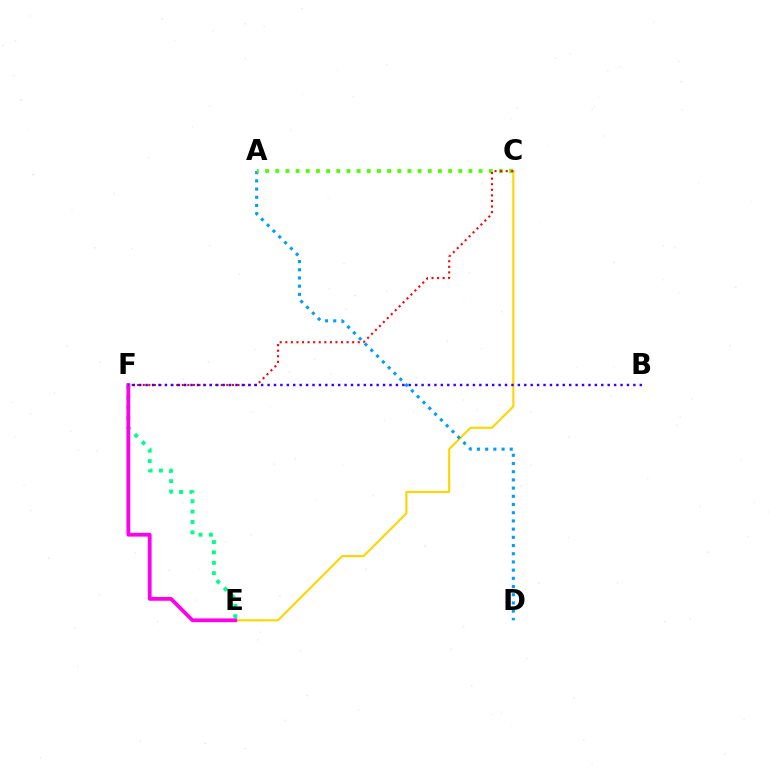{('C', 'E'): [{'color': '#ffd500', 'line_style': 'solid', 'thickness': 1.53}], ('A', 'D'): [{'color': '#009eff', 'line_style': 'dotted', 'thickness': 2.23}], ('E', 'F'): [{'color': '#00ff86', 'line_style': 'dotted', 'thickness': 2.82}, {'color': '#ff00ed', 'line_style': 'solid', 'thickness': 2.72}], ('A', 'C'): [{'color': '#4fff00', 'line_style': 'dotted', 'thickness': 2.76}], ('C', 'F'): [{'color': '#ff0000', 'line_style': 'dotted', 'thickness': 1.51}], ('B', 'F'): [{'color': '#3700ff', 'line_style': 'dotted', 'thickness': 1.74}]}